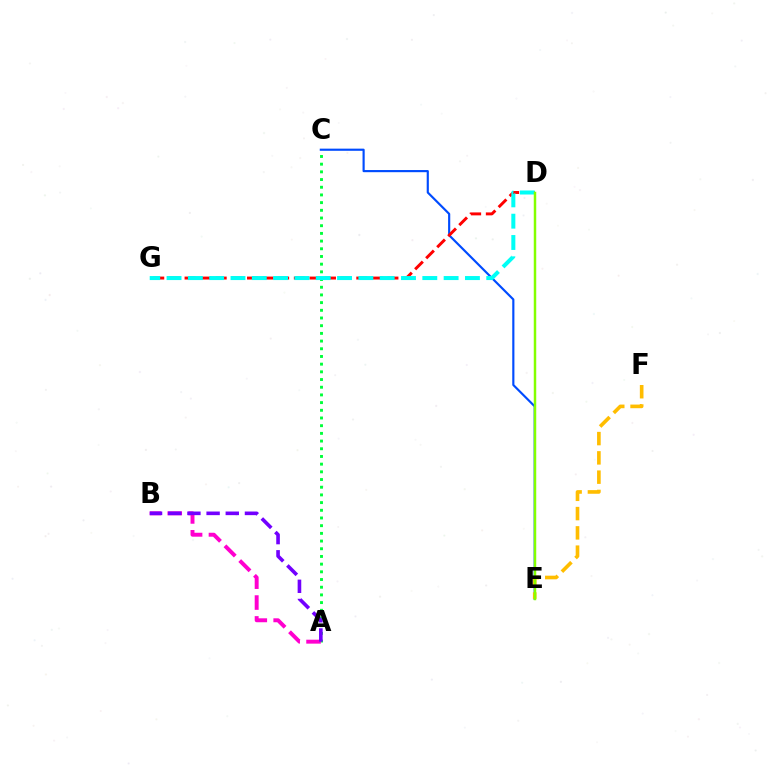{('C', 'E'): [{'color': '#004bff', 'line_style': 'solid', 'thickness': 1.55}], ('A', 'C'): [{'color': '#00ff39', 'line_style': 'dotted', 'thickness': 2.09}], ('A', 'B'): [{'color': '#ff00cf', 'line_style': 'dashed', 'thickness': 2.84}, {'color': '#7200ff', 'line_style': 'dashed', 'thickness': 2.61}], ('E', 'F'): [{'color': '#ffbd00', 'line_style': 'dashed', 'thickness': 2.62}], ('D', 'G'): [{'color': '#ff0000', 'line_style': 'dashed', 'thickness': 2.12}, {'color': '#00fff6', 'line_style': 'dashed', 'thickness': 2.9}], ('D', 'E'): [{'color': '#84ff00', 'line_style': 'solid', 'thickness': 1.78}]}